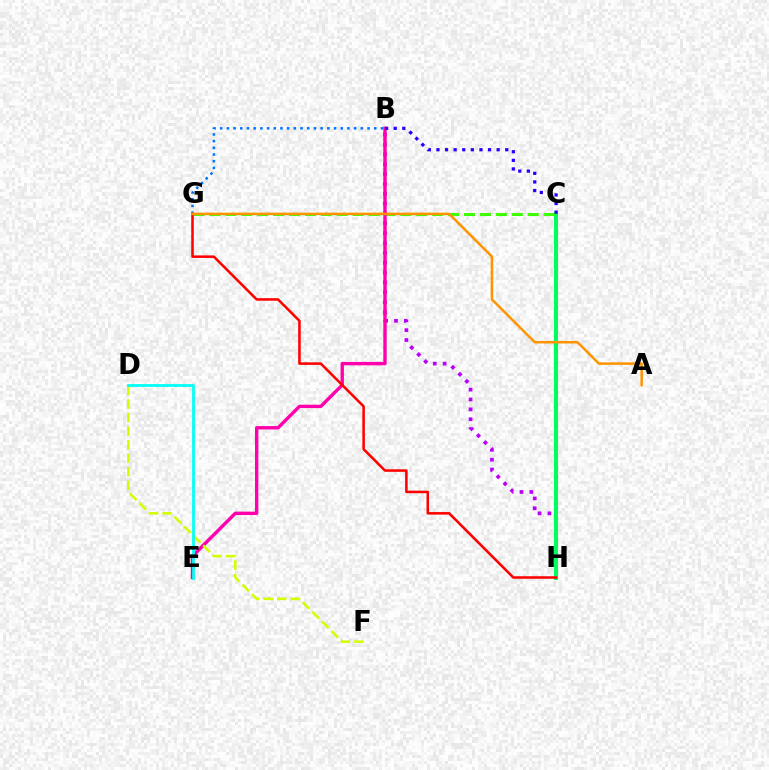{('B', 'H'): [{'color': '#b900ff', 'line_style': 'dotted', 'thickness': 2.68}], ('C', 'H'): [{'color': '#00ff5c', 'line_style': 'solid', 'thickness': 2.93}], ('C', 'G'): [{'color': '#3dff00', 'line_style': 'dashed', 'thickness': 2.16}], ('B', 'E'): [{'color': '#ff00ac', 'line_style': 'solid', 'thickness': 2.44}], ('B', 'G'): [{'color': '#0074ff', 'line_style': 'dotted', 'thickness': 1.82}], ('D', 'F'): [{'color': '#d1ff00', 'line_style': 'dashed', 'thickness': 1.84}], ('G', 'H'): [{'color': '#ff0000', 'line_style': 'solid', 'thickness': 1.83}], ('D', 'E'): [{'color': '#00fff6', 'line_style': 'solid', 'thickness': 1.97}], ('A', 'G'): [{'color': '#ff9400', 'line_style': 'solid', 'thickness': 1.81}], ('B', 'C'): [{'color': '#2500ff', 'line_style': 'dotted', 'thickness': 2.34}]}